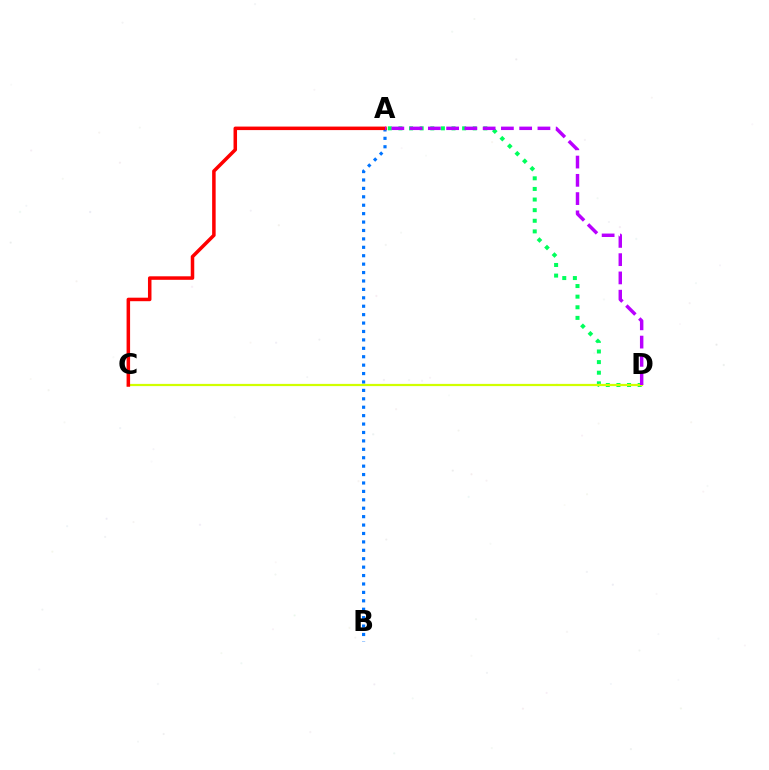{('A', 'B'): [{'color': '#0074ff', 'line_style': 'dotted', 'thickness': 2.29}], ('A', 'D'): [{'color': '#00ff5c', 'line_style': 'dotted', 'thickness': 2.88}, {'color': '#b900ff', 'line_style': 'dashed', 'thickness': 2.48}], ('C', 'D'): [{'color': '#d1ff00', 'line_style': 'solid', 'thickness': 1.6}], ('A', 'C'): [{'color': '#ff0000', 'line_style': 'solid', 'thickness': 2.53}]}